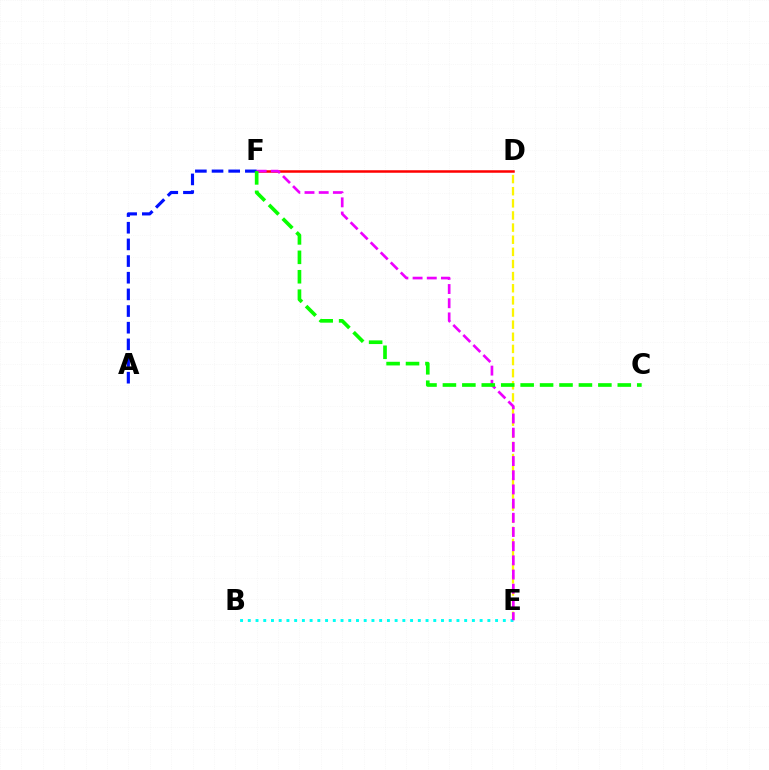{('D', 'E'): [{'color': '#fcf500', 'line_style': 'dashed', 'thickness': 1.65}], ('D', 'F'): [{'color': '#ff0000', 'line_style': 'solid', 'thickness': 1.81}], ('B', 'E'): [{'color': '#00fff6', 'line_style': 'dotted', 'thickness': 2.1}], ('A', 'F'): [{'color': '#0010ff', 'line_style': 'dashed', 'thickness': 2.26}], ('E', 'F'): [{'color': '#ee00ff', 'line_style': 'dashed', 'thickness': 1.93}], ('C', 'F'): [{'color': '#08ff00', 'line_style': 'dashed', 'thickness': 2.64}]}